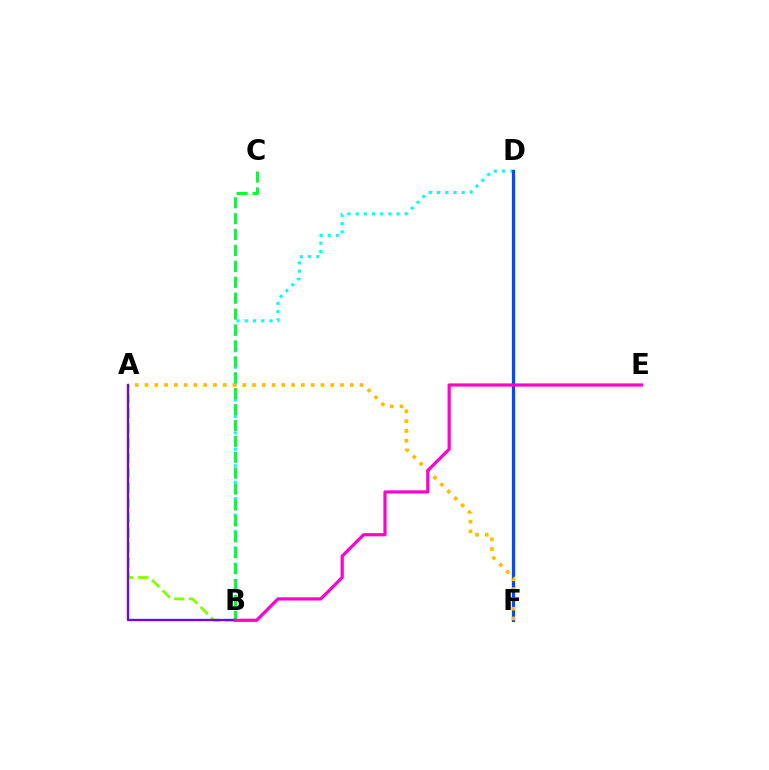{('B', 'D'): [{'color': '#00fff6', 'line_style': 'dotted', 'thickness': 2.23}], ('D', 'F'): [{'color': '#ff0000', 'line_style': 'solid', 'thickness': 1.98}, {'color': '#004bff', 'line_style': 'solid', 'thickness': 2.31}], ('A', 'B'): [{'color': '#84ff00', 'line_style': 'dashed', 'thickness': 2.03}, {'color': '#7200ff', 'line_style': 'solid', 'thickness': 1.66}], ('A', 'F'): [{'color': '#ffbd00', 'line_style': 'dotted', 'thickness': 2.66}], ('B', 'C'): [{'color': '#00ff39', 'line_style': 'dashed', 'thickness': 2.16}], ('B', 'E'): [{'color': '#ff00cf', 'line_style': 'solid', 'thickness': 2.3}]}